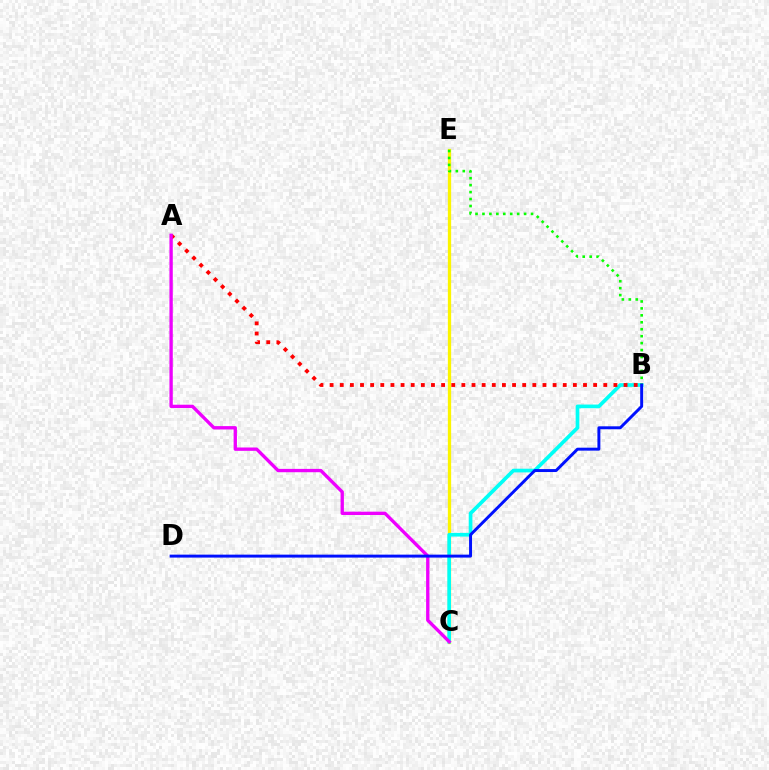{('C', 'E'): [{'color': '#fcf500', 'line_style': 'solid', 'thickness': 2.37}], ('B', 'C'): [{'color': '#00fff6', 'line_style': 'solid', 'thickness': 2.65}], ('A', 'B'): [{'color': '#ff0000', 'line_style': 'dotted', 'thickness': 2.75}], ('B', 'E'): [{'color': '#08ff00', 'line_style': 'dotted', 'thickness': 1.89}], ('A', 'C'): [{'color': '#ee00ff', 'line_style': 'solid', 'thickness': 2.4}], ('B', 'D'): [{'color': '#0010ff', 'line_style': 'solid', 'thickness': 2.12}]}